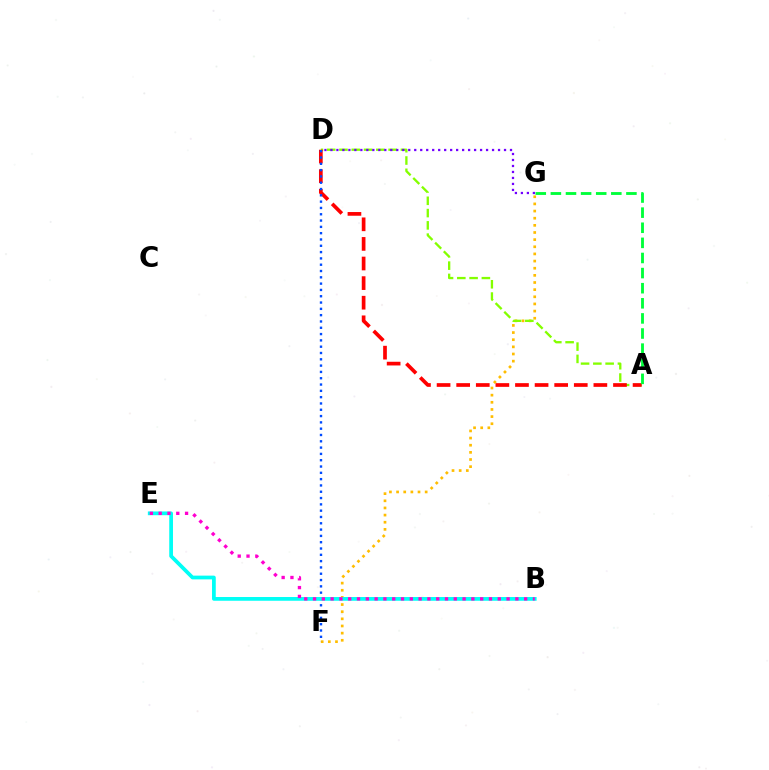{('F', 'G'): [{'color': '#ffbd00', 'line_style': 'dotted', 'thickness': 1.94}], ('A', 'D'): [{'color': '#84ff00', 'line_style': 'dashed', 'thickness': 1.67}, {'color': '#ff0000', 'line_style': 'dashed', 'thickness': 2.66}], ('D', 'F'): [{'color': '#004bff', 'line_style': 'dotted', 'thickness': 1.71}], ('D', 'G'): [{'color': '#7200ff', 'line_style': 'dotted', 'thickness': 1.63}], ('B', 'E'): [{'color': '#00fff6', 'line_style': 'solid', 'thickness': 2.7}, {'color': '#ff00cf', 'line_style': 'dotted', 'thickness': 2.39}], ('A', 'G'): [{'color': '#00ff39', 'line_style': 'dashed', 'thickness': 2.05}]}